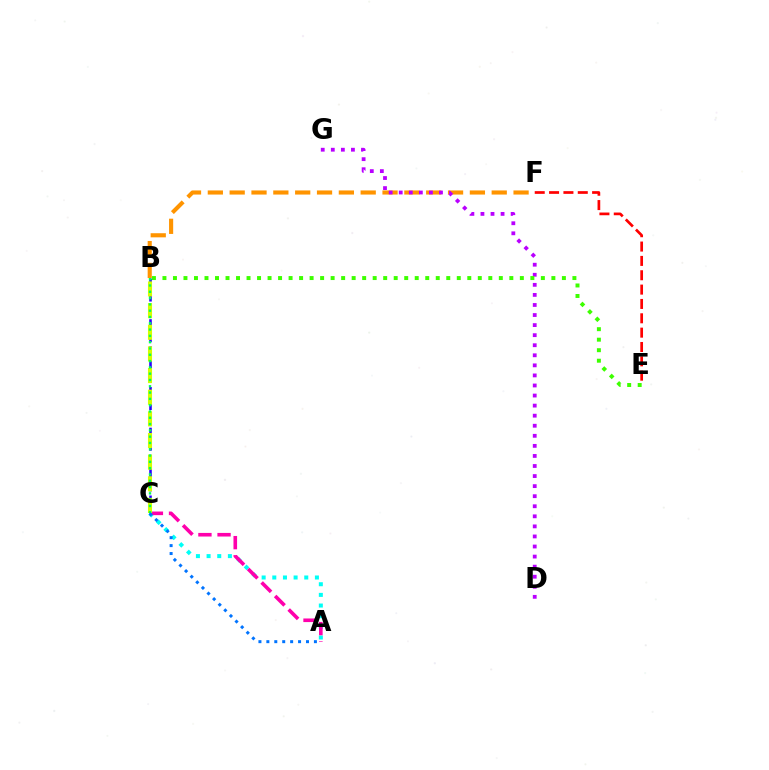{('B', 'C'): [{'color': '#2500ff', 'line_style': 'dashed', 'thickness': 1.84}, {'color': '#d1ff00', 'line_style': 'dashed', 'thickness': 2.94}, {'color': '#00ff5c', 'line_style': 'dotted', 'thickness': 1.71}], ('E', 'F'): [{'color': '#ff0000', 'line_style': 'dashed', 'thickness': 1.95}], ('B', 'F'): [{'color': '#ff9400', 'line_style': 'dashed', 'thickness': 2.97}], ('A', 'C'): [{'color': '#00fff6', 'line_style': 'dotted', 'thickness': 2.89}, {'color': '#ff00ac', 'line_style': 'dashed', 'thickness': 2.6}, {'color': '#0074ff', 'line_style': 'dotted', 'thickness': 2.15}], ('D', 'G'): [{'color': '#b900ff', 'line_style': 'dotted', 'thickness': 2.73}], ('B', 'E'): [{'color': '#3dff00', 'line_style': 'dotted', 'thickness': 2.86}]}